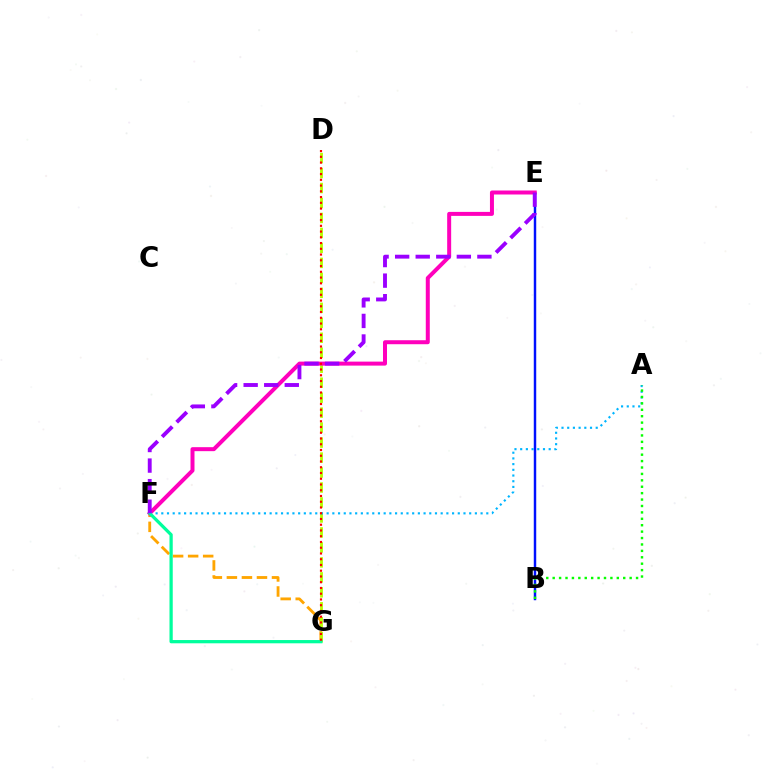{('B', 'E'): [{'color': '#0010ff', 'line_style': 'solid', 'thickness': 1.77}], ('F', 'G'): [{'color': '#ffa500', 'line_style': 'dashed', 'thickness': 2.04}, {'color': '#00ff9d', 'line_style': 'solid', 'thickness': 2.34}], ('D', 'G'): [{'color': '#b3ff00', 'line_style': 'dashed', 'thickness': 2.03}, {'color': '#ff0000', 'line_style': 'dotted', 'thickness': 1.56}], ('E', 'F'): [{'color': '#ff00bd', 'line_style': 'solid', 'thickness': 2.87}, {'color': '#9b00ff', 'line_style': 'dashed', 'thickness': 2.79}], ('A', 'F'): [{'color': '#00b5ff', 'line_style': 'dotted', 'thickness': 1.55}], ('A', 'B'): [{'color': '#08ff00', 'line_style': 'dotted', 'thickness': 1.74}]}